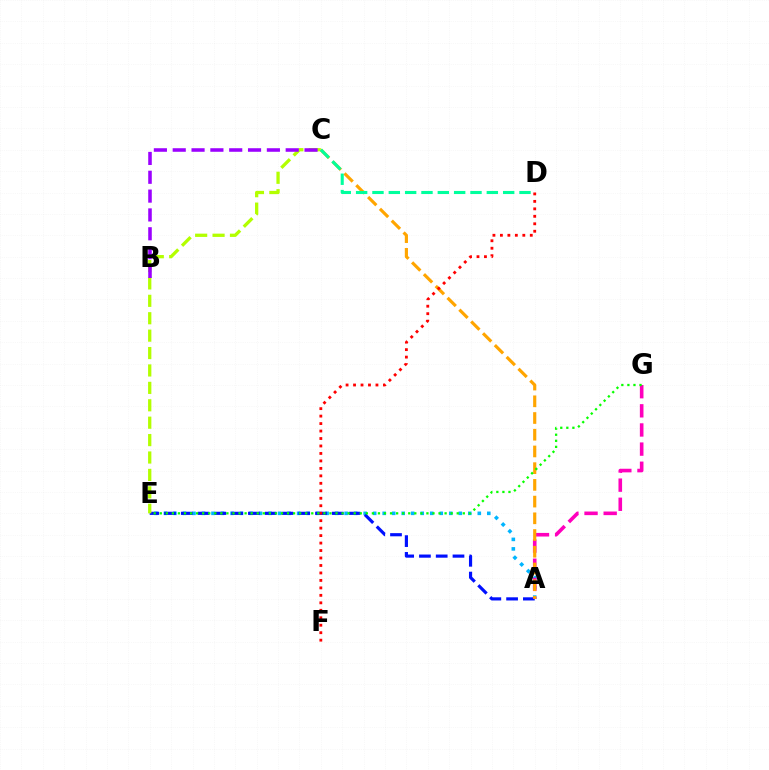{('A', 'E'): [{'color': '#00b5ff', 'line_style': 'dotted', 'thickness': 2.58}, {'color': '#0010ff', 'line_style': 'dashed', 'thickness': 2.28}], ('A', 'G'): [{'color': '#ff00bd', 'line_style': 'dashed', 'thickness': 2.6}], ('A', 'C'): [{'color': '#ffa500', 'line_style': 'dashed', 'thickness': 2.27}], ('D', 'F'): [{'color': '#ff0000', 'line_style': 'dotted', 'thickness': 2.03}], ('C', 'E'): [{'color': '#b3ff00', 'line_style': 'dashed', 'thickness': 2.37}], ('E', 'G'): [{'color': '#08ff00', 'line_style': 'dotted', 'thickness': 1.65}], ('B', 'C'): [{'color': '#9b00ff', 'line_style': 'dashed', 'thickness': 2.56}], ('C', 'D'): [{'color': '#00ff9d', 'line_style': 'dashed', 'thickness': 2.22}]}